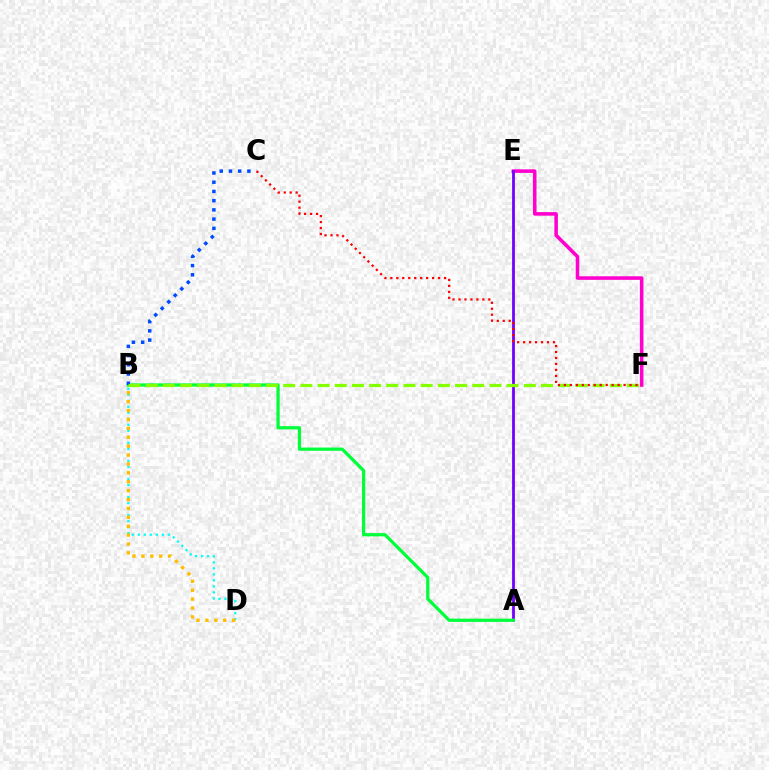{('B', 'D'): [{'color': '#00fff6', 'line_style': 'dotted', 'thickness': 1.63}, {'color': '#ffbd00', 'line_style': 'dotted', 'thickness': 2.42}], ('E', 'F'): [{'color': '#ff00cf', 'line_style': 'solid', 'thickness': 2.56}], ('A', 'E'): [{'color': '#7200ff', 'line_style': 'solid', 'thickness': 2.0}], ('A', 'B'): [{'color': '#00ff39', 'line_style': 'solid', 'thickness': 2.33}], ('B', 'C'): [{'color': '#004bff', 'line_style': 'dotted', 'thickness': 2.51}], ('B', 'F'): [{'color': '#84ff00', 'line_style': 'dashed', 'thickness': 2.34}], ('C', 'F'): [{'color': '#ff0000', 'line_style': 'dotted', 'thickness': 1.62}]}